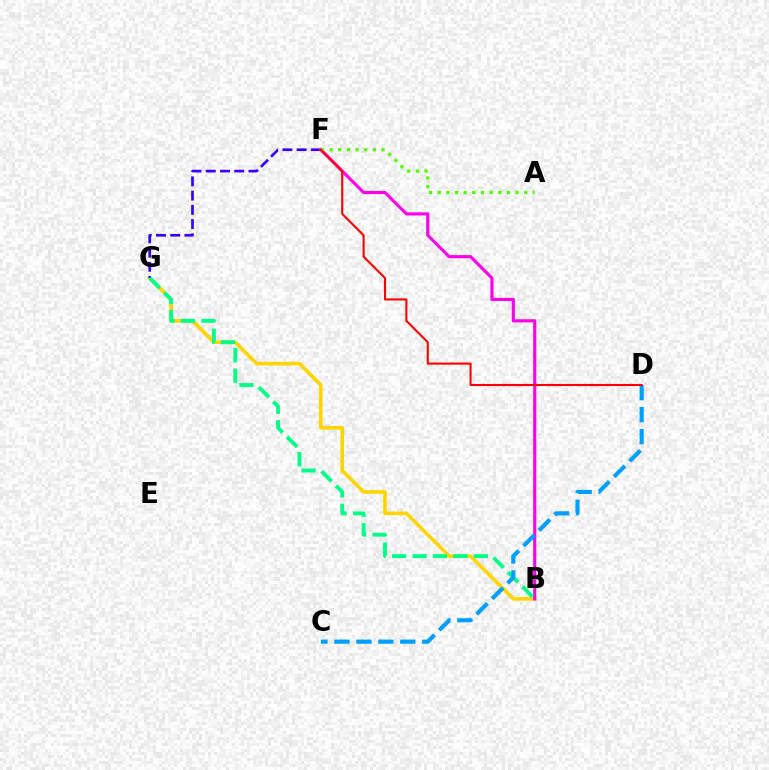{('B', 'G'): [{'color': '#ffd500', 'line_style': 'solid', 'thickness': 2.6}, {'color': '#00ff86', 'line_style': 'dashed', 'thickness': 2.78}], ('F', 'G'): [{'color': '#3700ff', 'line_style': 'dashed', 'thickness': 1.94}], ('B', 'F'): [{'color': '#ff00ed', 'line_style': 'solid', 'thickness': 2.26}], ('C', 'D'): [{'color': '#009eff', 'line_style': 'dashed', 'thickness': 2.98}], ('A', 'F'): [{'color': '#4fff00', 'line_style': 'dotted', 'thickness': 2.35}], ('D', 'F'): [{'color': '#ff0000', 'line_style': 'solid', 'thickness': 1.51}]}